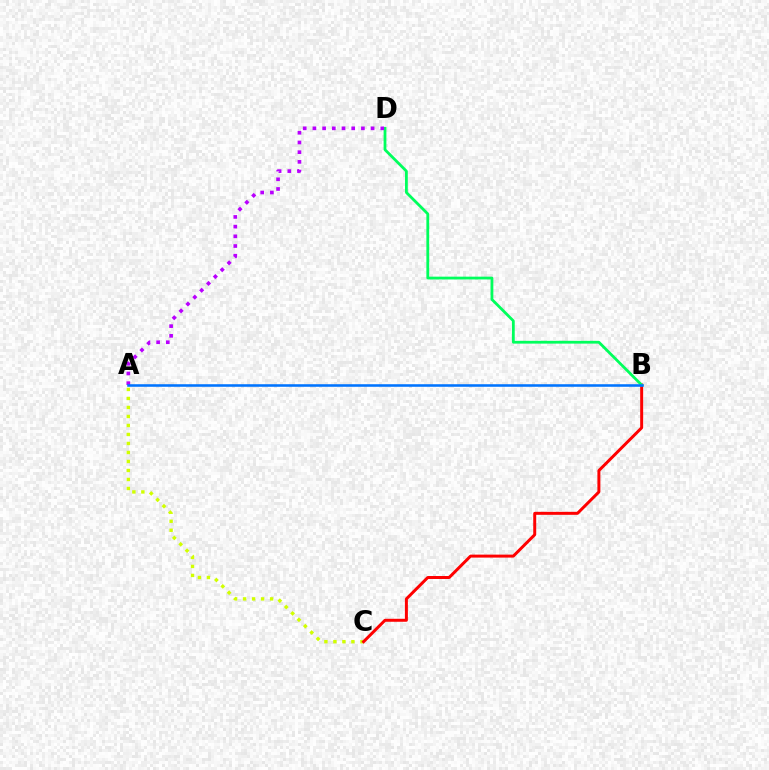{('A', 'C'): [{'color': '#d1ff00', 'line_style': 'dotted', 'thickness': 2.45}], ('B', 'C'): [{'color': '#ff0000', 'line_style': 'solid', 'thickness': 2.14}], ('B', 'D'): [{'color': '#00ff5c', 'line_style': 'solid', 'thickness': 2.0}], ('A', 'D'): [{'color': '#b900ff', 'line_style': 'dotted', 'thickness': 2.64}], ('A', 'B'): [{'color': '#0074ff', 'line_style': 'solid', 'thickness': 1.85}]}